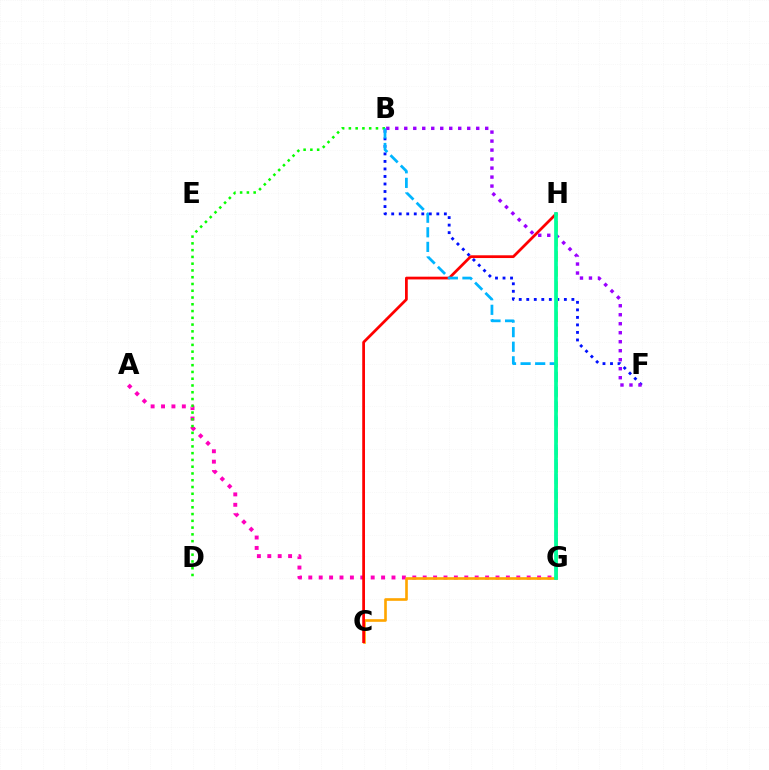{('B', 'F'): [{'color': '#0010ff', 'line_style': 'dotted', 'thickness': 2.04}, {'color': '#9b00ff', 'line_style': 'dotted', 'thickness': 2.44}], ('A', 'G'): [{'color': '#ff00bd', 'line_style': 'dotted', 'thickness': 2.83}], ('C', 'G'): [{'color': '#ffa500', 'line_style': 'solid', 'thickness': 1.9}], ('C', 'H'): [{'color': '#ff0000', 'line_style': 'solid', 'thickness': 1.98}], ('G', 'H'): [{'color': '#b3ff00', 'line_style': 'dashed', 'thickness': 2.05}, {'color': '#00ff9d', 'line_style': 'solid', 'thickness': 2.68}], ('B', 'D'): [{'color': '#08ff00', 'line_style': 'dotted', 'thickness': 1.84}], ('B', 'G'): [{'color': '#00b5ff', 'line_style': 'dashed', 'thickness': 1.98}]}